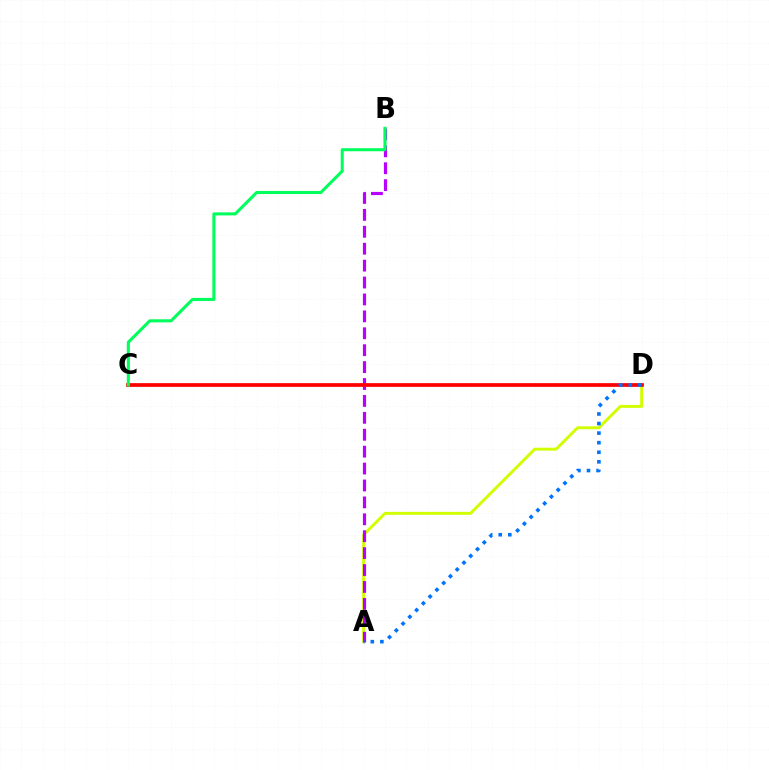{('A', 'D'): [{'color': '#d1ff00', 'line_style': 'solid', 'thickness': 2.12}, {'color': '#0074ff', 'line_style': 'dotted', 'thickness': 2.6}], ('A', 'B'): [{'color': '#b900ff', 'line_style': 'dashed', 'thickness': 2.3}], ('C', 'D'): [{'color': '#ff0000', 'line_style': 'solid', 'thickness': 2.68}], ('B', 'C'): [{'color': '#00ff5c', 'line_style': 'solid', 'thickness': 2.21}]}